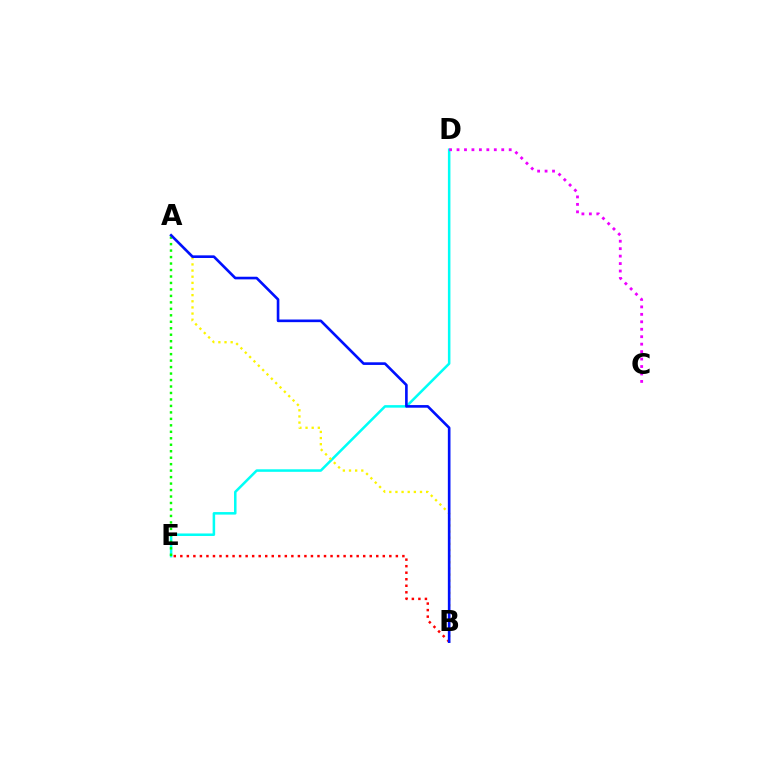{('D', 'E'): [{'color': '#00fff6', 'line_style': 'solid', 'thickness': 1.82}], ('C', 'D'): [{'color': '#ee00ff', 'line_style': 'dotted', 'thickness': 2.03}], ('A', 'E'): [{'color': '#08ff00', 'line_style': 'dotted', 'thickness': 1.76}], ('B', 'E'): [{'color': '#ff0000', 'line_style': 'dotted', 'thickness': 1.77}], ('A', 'B'): [{'color': '#fcf500', 'line_style': 'dotted', 'thickness': 1.67}, {'color': '#0010ff', 'line_style': 'solid', 'thickness': 1.9}]}